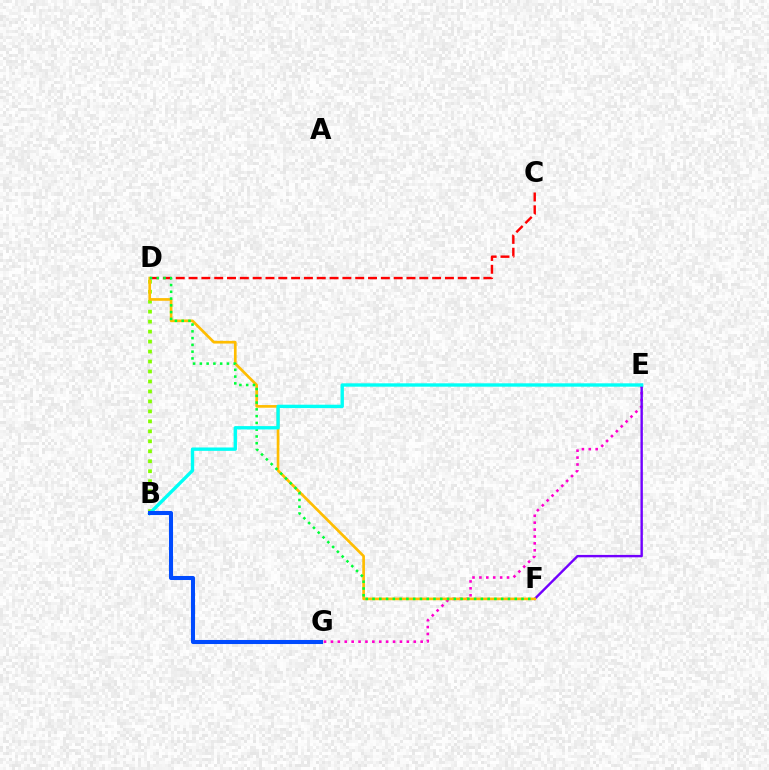{('E', 'G'): [{'color': '#ff00cf', 'line_style': 'dotted', 'thickness': 1.87}], ('E', 'F'): [{'color': '#7200ff', 'line_style': 'solid', 'thickness': 1.72}], ('C', 'D'): [{'color': '#ff0000', 'line_style': 'dashed', 'thickness': 1.74}], ('B', 'D'): [{'color': '#84ff00', 'line_style': 'dotted', 'thickness': 2.71}], ('D', 'F'): [{'color': '#ffbd00', 'line_style': 'solid', 'thickness': 1.93}, {'color': '#00ff39', 'line_style': 'dotted', 'thickness': 1.84}], ('B', 'E'): [{'color': '#00fff6', 'line_style': 'solid', 'thickness': 2.42}], ('B', 'G'): [{'color': '#004bff', 'line_style': 'solid', 'thickness': 2.93}]}